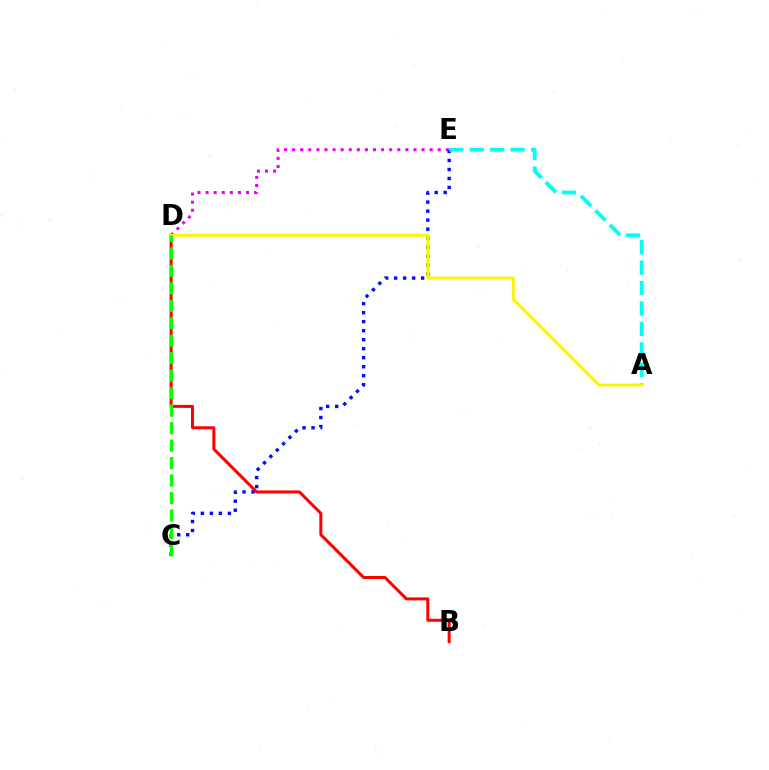{('D', 'E'): [{'color': '#ee00ff', 'line_style': 'dotted', 'thickness': 2.2}], ('C', 'E'): [{'color': '#0010ff', 'line_style': 'dotted', 'thickness': 2.45}], ('B', 'D'): [{'color': '#ff0000', 'line_style': 'solid', 'thickness': 2.16}], ('A', 'E'): [{'color': '#00fff6', 'line_style': 'dashed', 'thickness': 2.78}], ('A', 'D'): [{'color': '#fcf500', 'line_style': 'solid', 'thickness': 2.13}], ('C', 'D'): [{'color': '#08ff00', 'line_style': 'dashed', 'thickness': 2.37}]}